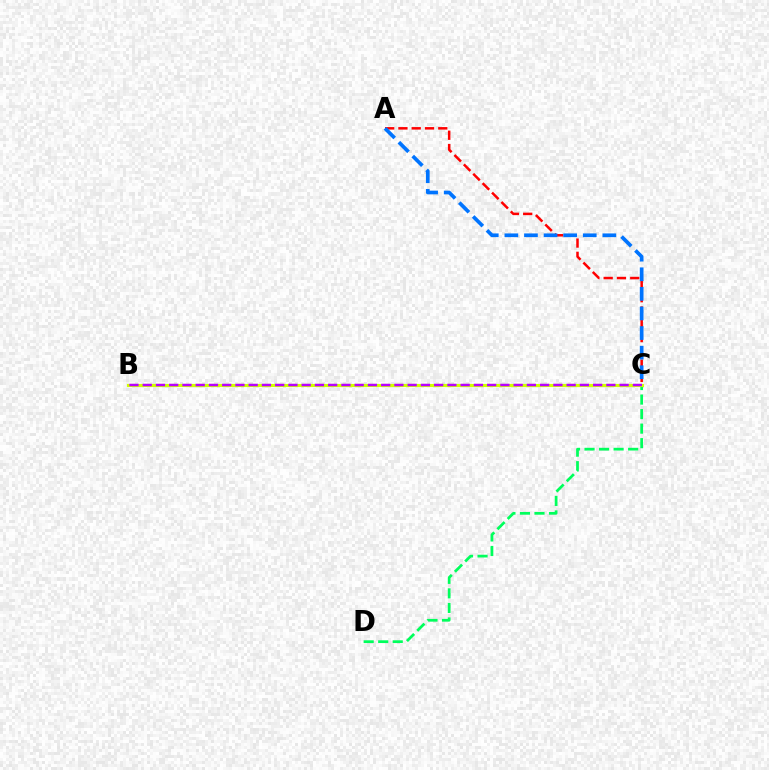{('A', 'C'): [{'color': '#ff0000', 'line_style': 'dashed', 'thickness': 1.81}, {'color': '#0074ff', 'line_style': 'dashed', 'thickness': 2.66}], ('C', 'D'): [{'color': '#00ff5c', 'line_style': 'dashed', 'thickness': 1.97}], ('B', 'C'): [{'color': '#d1ff00', 'line_style': 'solid', 'thickness': 2.26}, {'color': '#b900ff', 'line_style': 'dashed', 'thickness': 1.8}]}